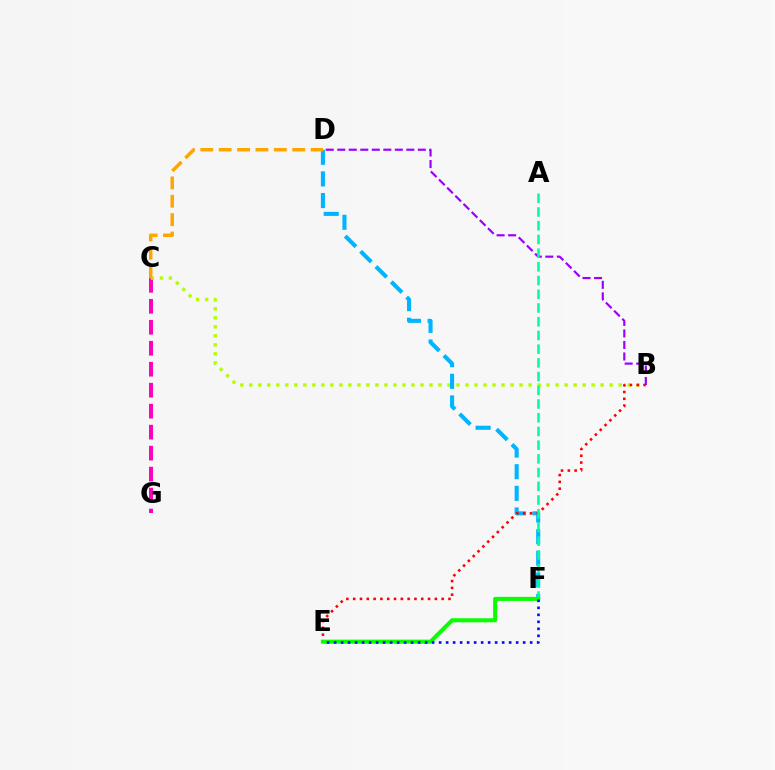{('C', 'G'): [{'color': '#ff00bd', 'line_style': 'dashed', 'thickness': 2.85}], ('B', 'C'): [{'color': '#b3ff00', 'line_style': 'dotted', 'thickness': 2.45}], ('D', 'F'): [{'color': '#00b5ff', 'line_style': 'dashed', 'thickness': 2.94}], ('B', 'E'): [{'color': '#ff0000', 'line_style': 'dotted', 'thickness': 1.85}], ('C', 'D'): [{'color': '#ffa500', 'line_style': 'dashed', 'thickness': 2.5}], ('B', 'D'): [{'color': '#9b00ff', 'line_style': 'dashed', 'thickness': 1.56}], ('A', 'F'): [{'color': '#00ff9d', 'line_style': 'dashed', 'thickness': 1.86}], ('E', 'F'): [{'color': '#08ff00', 'line_style': 'solid', 'thickness': 2.92}, {'color': '#0010ff', 'line_style': 'dotted', 'thickness': 1.9}]}